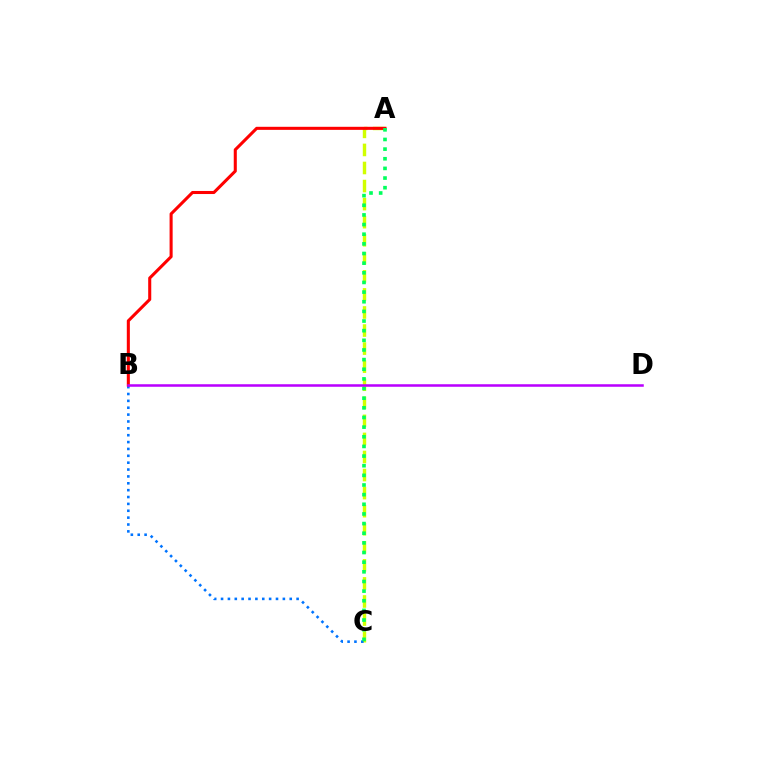{('A', 'C'): [{'color': '#d1ff00', 'line_style': 'dashed', 'thickness': 2.45}, {'color': '#00ff5c', 'line_style': 'dotted', 'thickness': 2.62}], ('B', 'C'): [{'color': '#0074ff', 'line_style': 'dotted', 'thickness': 1.87}], ('A', 'B'): [{'color': '#ff0000', 'line_style': 'solid', 'thickness': 2.2}], ('B', 'D'): [{'color': '#b900ff', 'line_style': 'solid', 'thickness': 1.82}]}